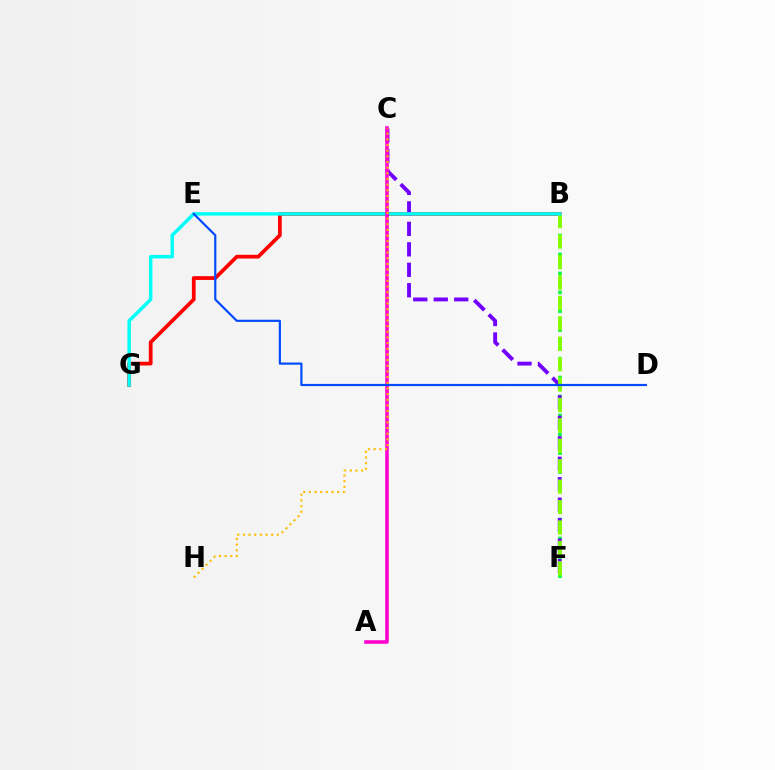{('B', 'F'): [{'color': '#00ff39', 'line_style': 'dotted', 'thickness': 2.57}, {'color': '#84ff00', 'line_style': 'dashed', 'thickness': 2.77}], ('B', 'G'): [{'color': '#ff0000', 'line_style': 'solid', 'thickness': 2.69}, {'color': '#00fff6', 'line_style': 'solid', 'thickness': 2.47}], ('C', 'F'): [{'color': '#7200ff', 'line_style': 'dashed', 'thickness': 2.78}], ('A', 'C'): [{'color': '#ff00cf', 'line_style': 'solid', 'thickness': 2.56}], ('D', 'E'): [{'color': '#004bff', 'line_style': 'solid', 'thickness': 1.57}], ('C', 'H'): [{'color': '#ffbd00', 'line_style': 'dotted', 'thickness': 1.54}]}